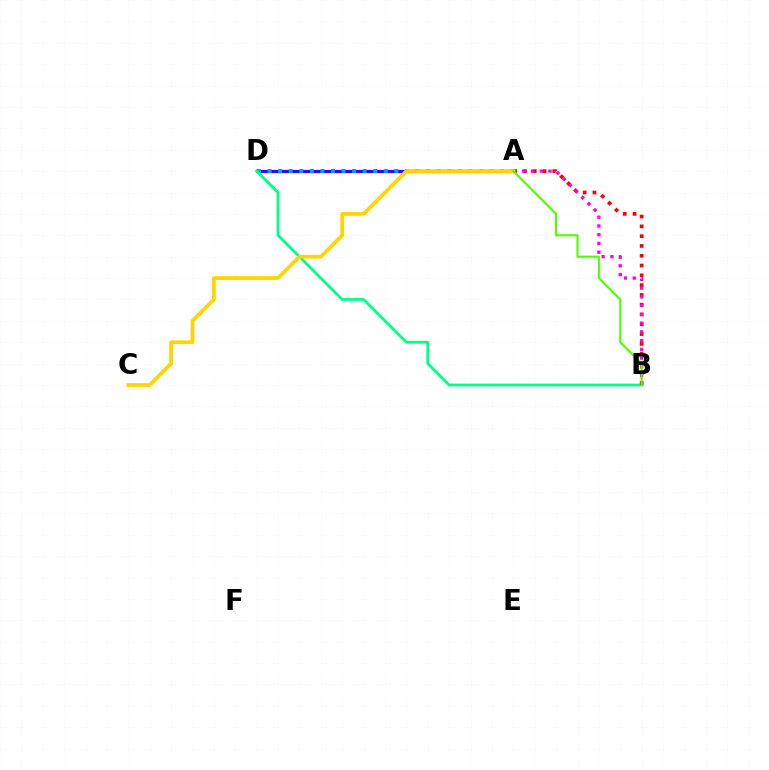{('A', 'D'): [{'color': '#3700ff', 'line_style': 'solid', 'thickness': 2.31}, {'color': '#009eff', 'line_style': 'dotted', 'thickness': 2.87}], ('A', 'B'): [{'color': '#ff0000', 'line_style': 'dotted', 'thickness': 2.66}, {'color': '#ff00ed', 'line_style': 'dotted', 'thickness': 2.38}, {'color': '#4fff00', 'line_style': 'solid', 'thickness': 1.5}], ('B', 'D'): [{'color': '#00ff86', 'line_style': 'solid', 'thickness': 1.99}], ('A', 'C'): [{'color': '#ffd500', 'line_style': 'solid', 'thickness': 2.69}]}